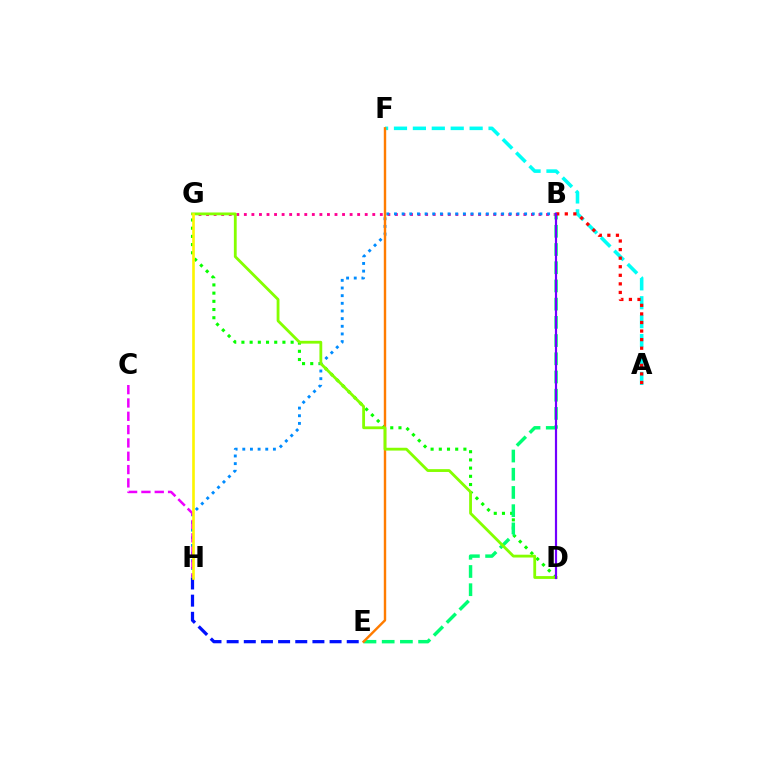{('A', 'F'): [{'color': '#00fff6', 'line_style': 'dashed', 'thickness': 2.57}], ('D', 'G'): [{'color': '#08ff00', 'line_style': 'dotted', 'thickness': 2.23}, {'color': '#84ff00', 'line_style': 'solid', 'thickness': 2.03}], ('B', 'G'): [{'color': '#ff0094', 'line_style': 'dotted', 'thickness': 2.05}], ('E', 'H'): [{'color': '#0010ff', 'line_style': 'dashed', 'thickness': 2.33}], ('B', 'E'): [{'color': '#00ff74', 'line_style': 'dashed', 'thickness': 2.47}], ('B', 'H'): [{'color': '#008cff', 'line_style': 'dotted', 'thickness': 2.08}], ('E', 'F'): [{'color': '#ff7c00', 'line_style': 'solid', 'thickness': 1.74}], ('A', 'B'): [{'color': '#ff0000', 'line_style': 'dotted', 'thickness': 2.33}], ('C', 'H'): [{'color': '#ee00ff', 'line_style': 'dashed', 'thickness': 1.81}], ('G', 'H'): [{'color': '#fcf500', 'line_style': 'solid', 'thickness': 1.9}], ('B', 'D'): [{'color': '#7200ff', 'line_style': 'solid', 'thickness': 1.58}]}